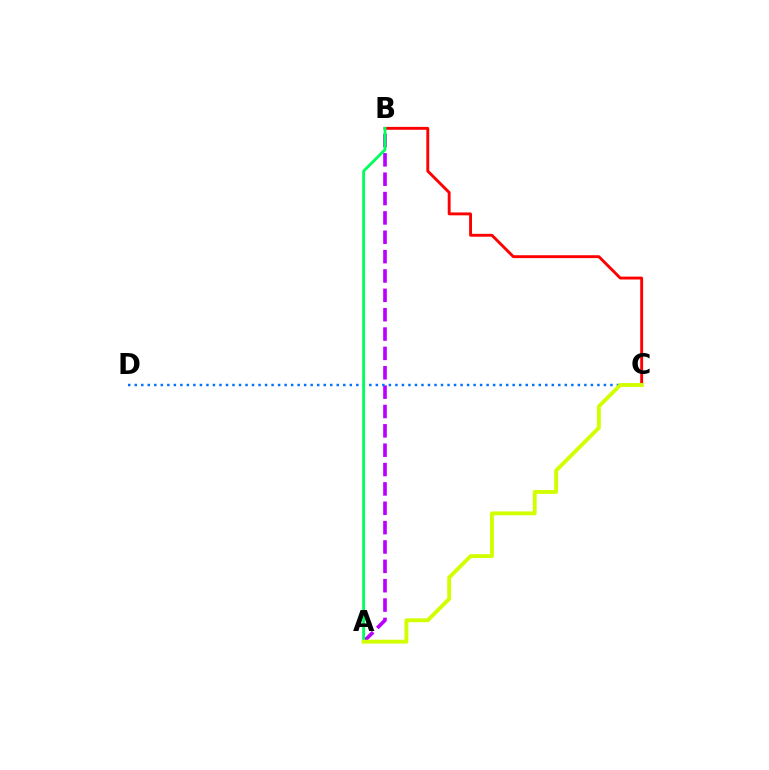{('A', 'B'): [{'color': '#b900ff', 'line_style': 'dashed', 'thickness': 2.63}, {'color': '#00ff5c', 'line_style': 'solid', 'thickness': 2.04}], ('C', 'D'): [{'color': '#0074ff', 'line_style': 'dotted', 'thickness': 1.77}], ('B', 'C'): [{'color': '#ff0000', 'line_style': 'solid', 'thickness': 2.07}], ('A', 'C'): [{'color': '#d1ff00', 'line_style': 'solid', 'thickness': 2.79}]}